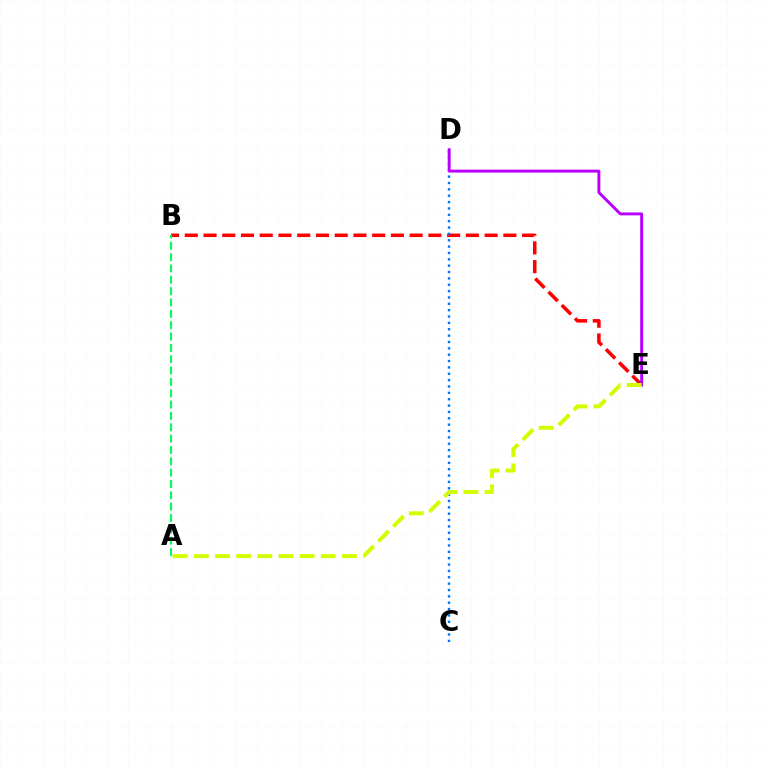{('B', 'E'): [{'color': '#ff0000', 'line_style': 'dashed', 'thickness': 2.55}], ('C', 'D'): [{'color': '#0074ff', 'line_style': 'dotted', 'thickness': 1.73}], ('D', 'E'): [{'color': '#b900ff', 'line_style': 'solid', 'thickness': 2.1}], ('A', 'E'): [{'color': '#d1ff00', 'line_style': 'dashed', 'thickness': 2.87}], ('A', 'B'): [{'color': '#00ff5c', 'line_style': 'dashed', 'thickness': 1.54}]}